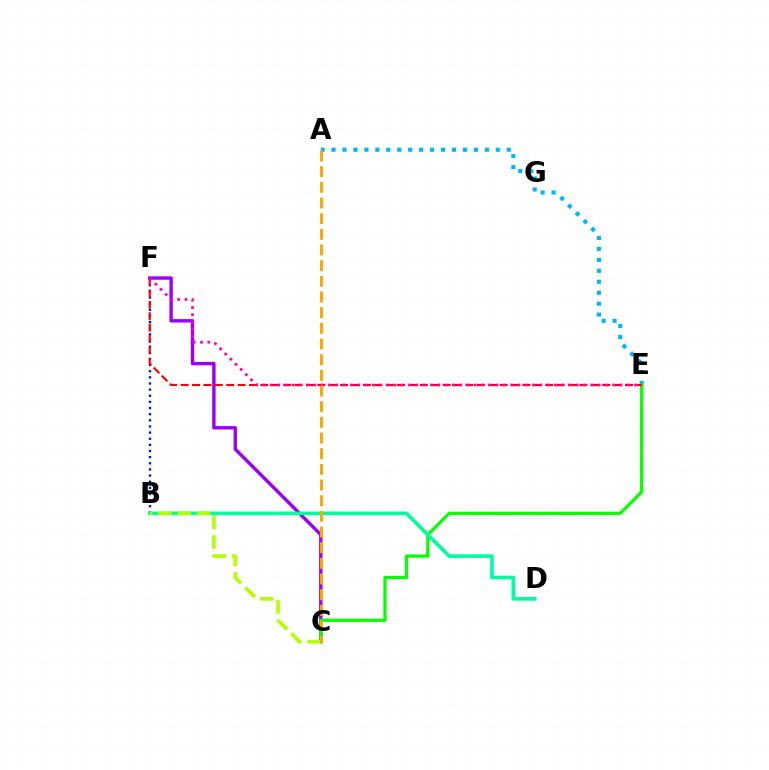{('B', 'F'): [{'color': '#0010ff', 'line_style': 'dotted', 'thickness': 1.67}], ('A', 'E'): [{'color': '#00b5ff', 'line_style': 'dotted', 'thickness': 2.98}], ('C', 'F'): [{'color': '#9b00ff', 'line_style': 'solid', 'thickness': 2.46}], ('C', 'E'): [{'color': '#08ff00', 'line_style': 'solid', 'thickness': 2.32}], ('E', 'F'): [{'color': '#ff0000', 'line_style': 'dashed', 'thickness': 1.55}, {'color': '#ff00bd', 'line_style': 'dotted', 'thickness': 1.98}], ('B', 'D'): [{'color': '#00ff9d', 'line_style': 'solid', 'thickness': 2.61}], ('B', 'C'): [{'color': '#b3ff00', 'line_style': 'dashed', 'thickness': 2.64}], ('A', 'C'): [{'color': '#ffa500', 'line_style': 'dashed', 'thickness': 2.13}]}